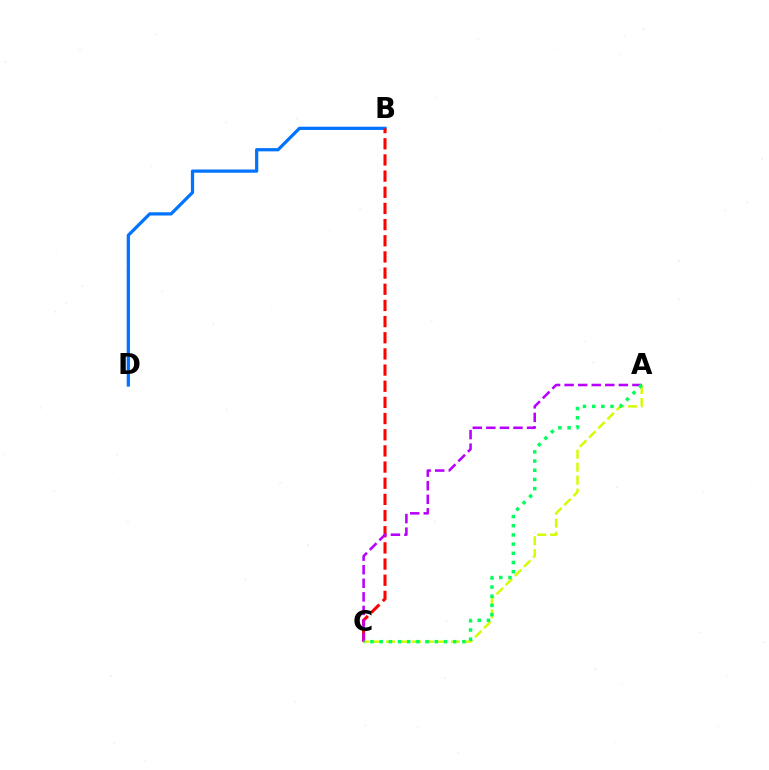{('B', 'D'): [{'color': '#0074ff', 'line_style': 'solid', 'thickness': 2.33}], ('A', 'C'): [{'color': '#d1ff00', 'line_style': 'dashed', 'thickness': 1.76}, {'color': '#b900ff', 'line_style': 'dashed', 'thickness': 1.84}, {'color': '#00ff5c', 'line_style': 'dotted', 'thickness': 2.5}], ('B', 'C'): [{'color': '#ff0000', 'line_style': 'dashed', 'thickness': 2.2}]}